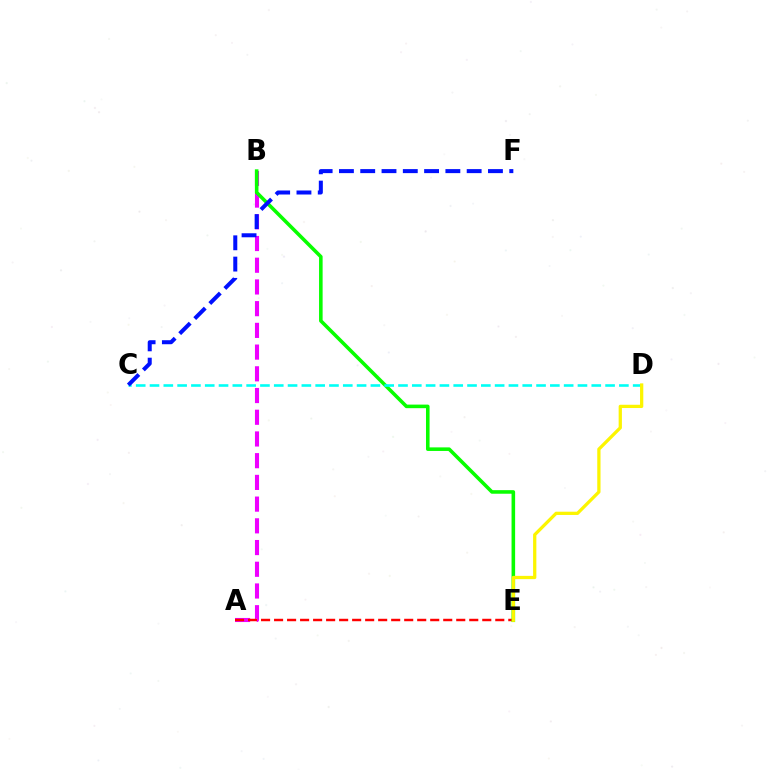{('A', 'B'): [{'color': '#ee00ff', 'line_style': 'dashed', 'thickness': 2.95}], ('A', 'E'): [{'color': '#ff0000', 'line_style': 'dashed', 'thickness': 1.77}], ('B', 'E'): [{'color': '#08ff00', 'line_style': 'solid', 'thickness': 2.57}], ('C', 'D'): [{'color': '#00fff6', 'line_style': 'dashed', 'thickness': 1.88}], ('D', 'E'): [{'color': '#fcf500', 'line_style': 'solid', 'thickness': 2.35}], ('C', 'F'): [{'color': '#0010ff', 'line_style': 'dashed', 'thickness': 2.89}]}